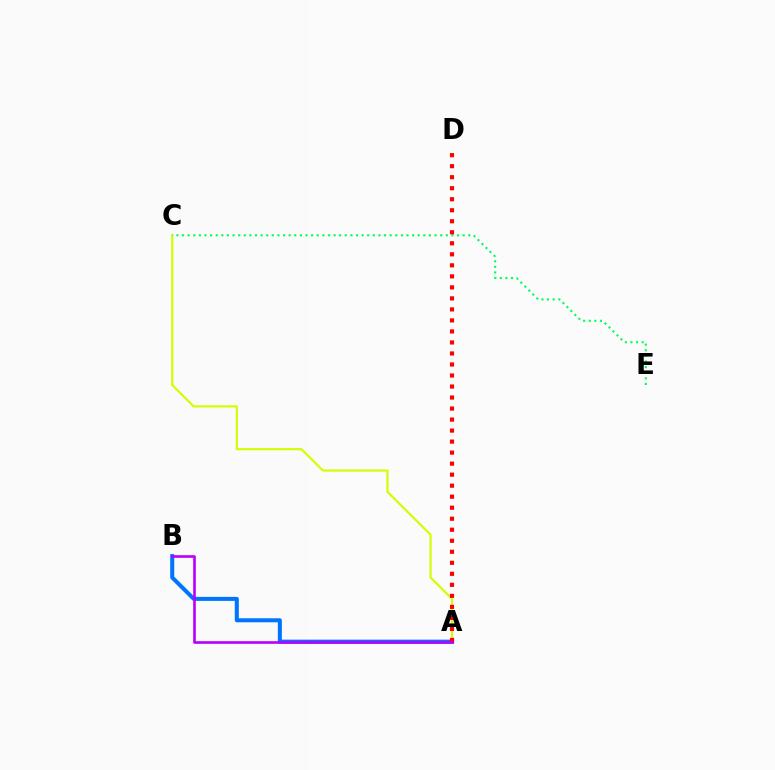{('A', 'B'): [{'color': '#0074ff', 'line_style': 'solid', 'thickness': 2.9}, {'color': '#b900ff', 'line_style': 'solid', 'thickness': 1.9}], ('A', 'C'): [{'color': '#d1ff00', 'line_style': 'solid', 'thickness': 1.56}], ('C', 'E'): [{'color': '#00ff5c', 'line_style': 'dotted', 'thickness': 1.52}], ('A', 'D'): [{'color': '#ff0000', 'line_style': 'dotted', 'thickness': 2.99}]}